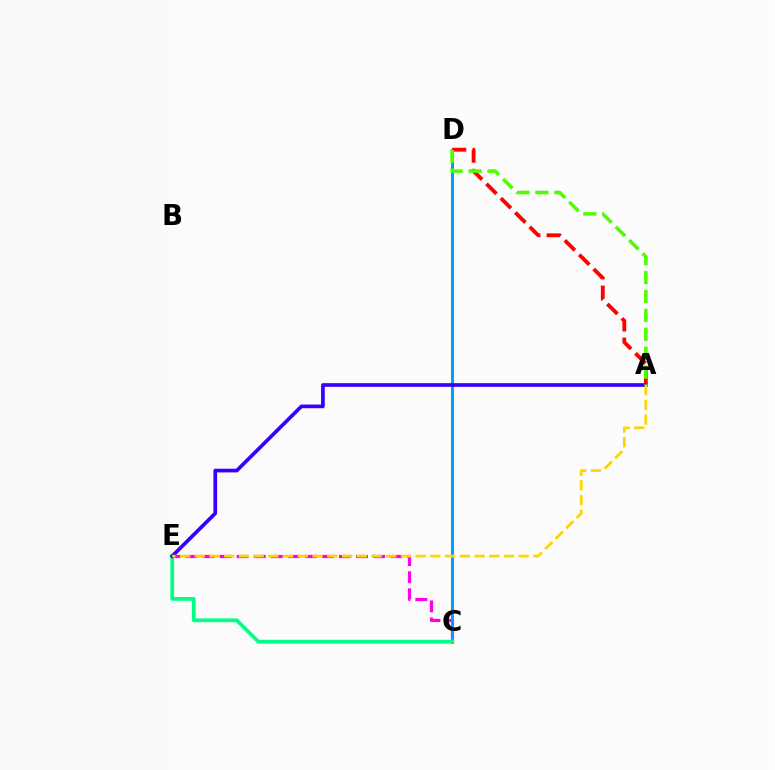{('C', 'E'): [{'color': '#ff00ed', 'line_style': 'dashed', 'thickness': 2.32}, {'color': '#00ff86', 'line_style': 'solid', 'thickness': 2.7}], ('C', 'D'): [{'color': '#009eff', 'line_style': 'solid', 'thickness': 2.18}], ('A', 'D'): [{'color': '#ff0000', 'line_style': 'dashed', 'thickness': 2.76}, {'color': '#4fff00', 'line_style': 'dashed', 'thickness': 2.57}], ('A', 'E'): [{'color': '#3700ff', 'line_style': 'solid', 'thickness': 2.66}, {'color': '#ffd500', 'line_style': 'dashed', 'thickness': 2.0}]}